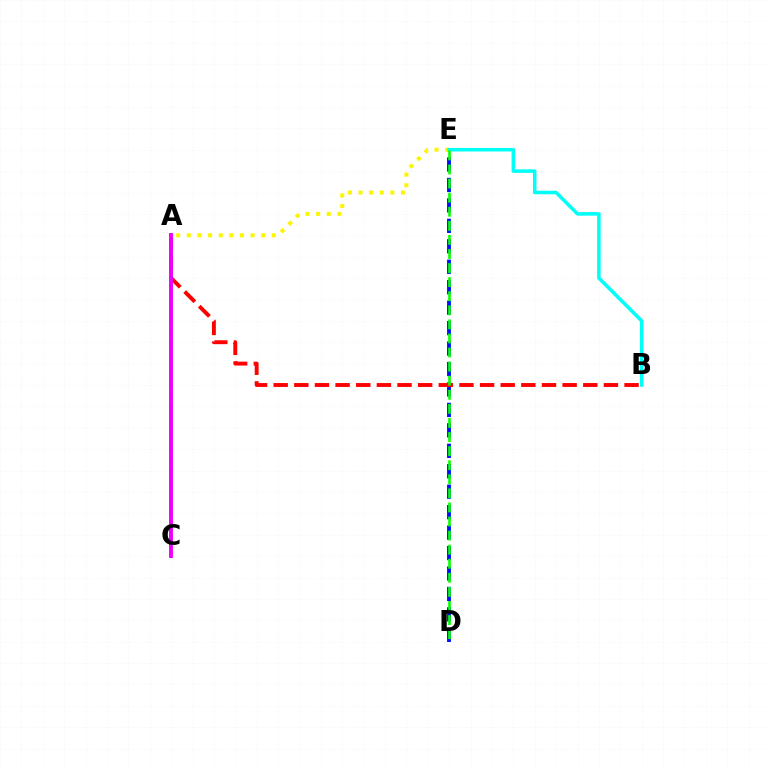{('D', 'E'): [{'color': '#0010ff', 'line_style': 'dashed', 'thickness': 2.78}, {'color': '#08ff00', 'line_style': 'dashed', 'thickness': 1.91}], ('A', 'E'): [{'color': '#fcf500', 'line_style': 'dotted', 'thickness': 2.89}], ('B', 'E'): [{'color': '#00fff6', 'line_style': 'solid', 'thickness': 2.53}], ('A', 'B'): [{'color': '#ff0000', 'line_style': 'dashed', 'thickness': 2.8}], ('A', 'C'): [{'color': '#ee00ff', 'line_style': 'solid', 'thickness': 2.82}]}